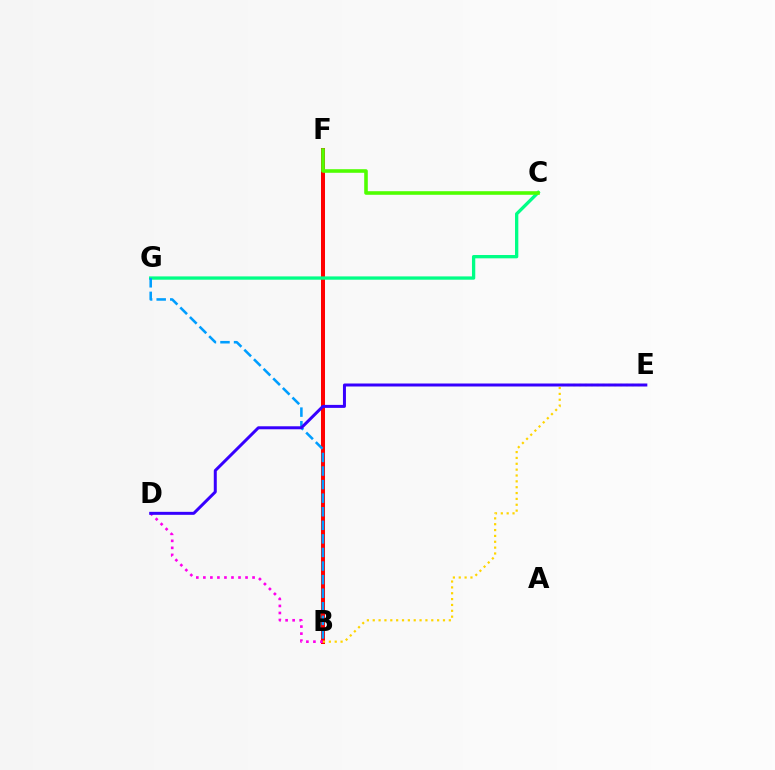{('B', 'F'): [{'color': '#ff0000', 'line_style': 'solid', 'thickness': 2.89}], ('C', 'G'): [{'color': '#00ff86', 'line_style': 'solid', 'thickness': 2.38}], ('B', 'D'): [{'color': '#ff00ed', 'line_style': 'dotted', 'thickness': 1.91}], ('B', 'E'): [{'color': '#ffd500', 'line_style': 'dotted', 'thickness': 1.59}], ('C', 'F'): [{'color': '#4fff00', 'line_style': 'solid', 'thickness': 2.58}], ('B', 'G'): [{'color': '#009eff', 'line_style': 'dashed', 'thickness': 1.84}], ('D', 'E'): [{'color': '#3700ff', 'line_style': 'solid', 'thickness': 2.15}]}